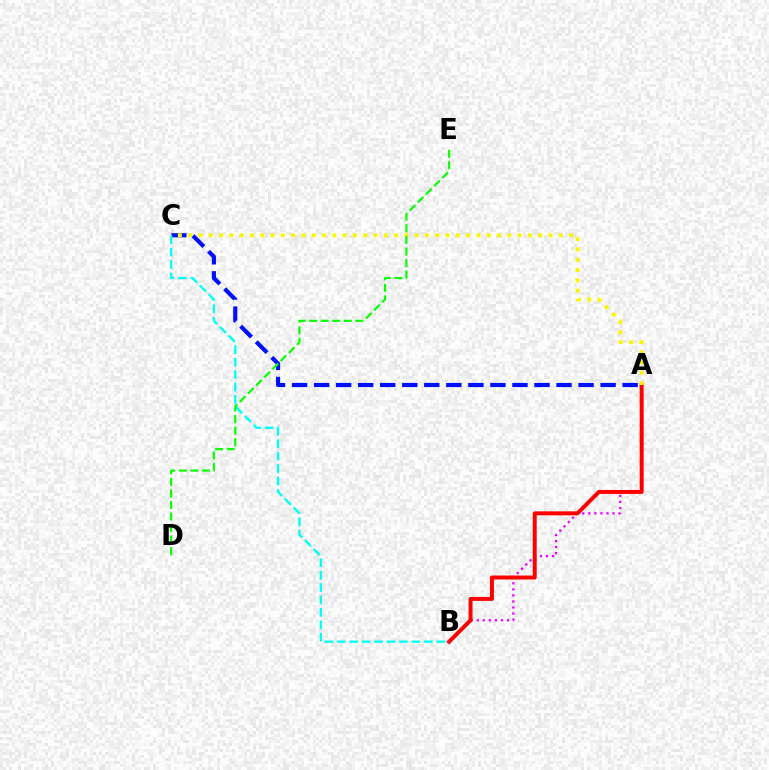{('A', 'B'): [{'color': '#ee00ff', 'line_style': 'dotted', 'thickness': 1.64}, {'color': '#ff0000', 'line_style': 'solid', 'thickness': 2.86}], ('A', 'C'): [{'color': '#0010ff', 'line_style': 'dashed', 'thickness': 2.99}, {'color': '#fcf500', 'line_style': 'dotted', 'thickness': 2.8}], ('B', 'C'): [{'color': '#00fff6', 'line_style': 'dashed', 'thickness': 1.69}], ('D', 'E'): [{'color': '#08ff00', 'line_style': 'dashed', 'thickness': 1.57}]}